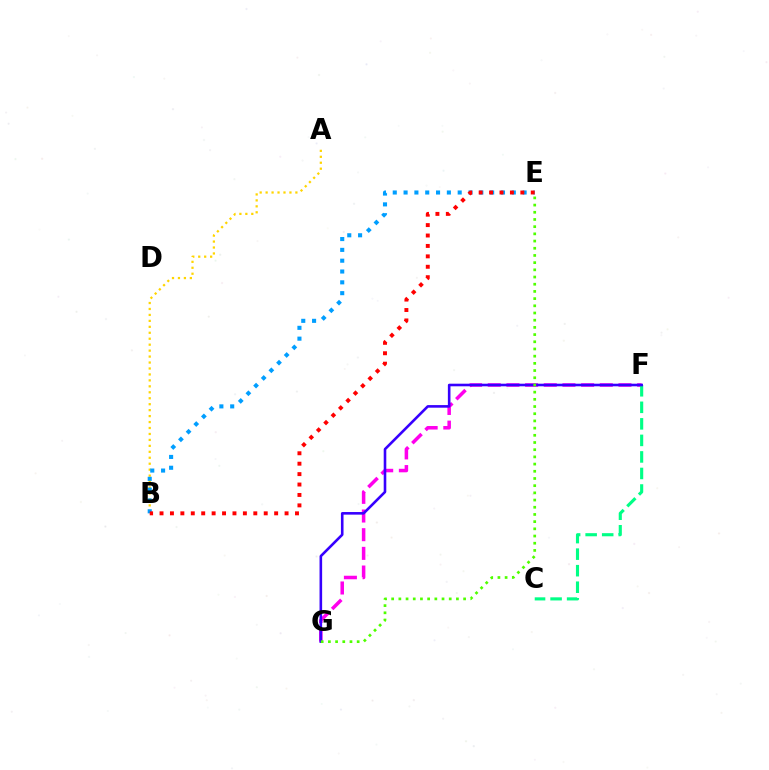{('F', 'G'): [{'color': '#ff00ed', 'line_style': 'dashed', 'thickness': 2.54}, {'color': '#3700ff', 'line_style': 'solid', 'thickness': 1.87}], ('C', 'F'): [{'color': '#00ff86', 'line_style': 'dashed', 'thickness': 2.25}], ('A', 'B'): [{'color': '#ffd500', 'line_style': 'dotted', 'thickness': 1.62}], ('B', 'E'): [{'color': '#009eff', 'line_style': 'dotted', 'thickness': 2.94}, {'color': '#ff0000', 'line_style': 'dotted', 'thickness': 2.83}], ('E', 'G'): [{'color': '#4fff00', 'line_style': 'dotted', 'thickness': 1.95}]}